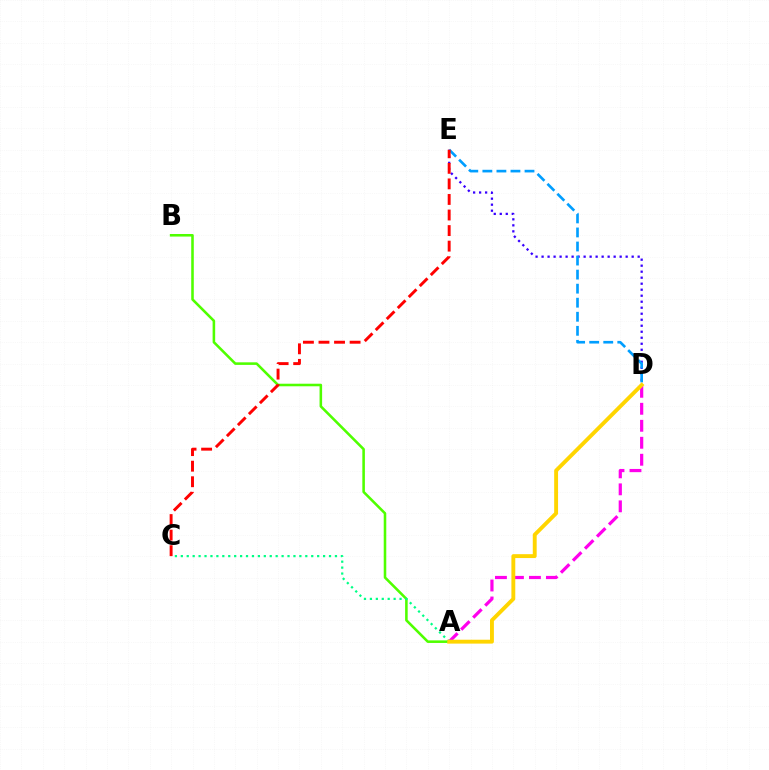{('A', 'B'): [{'color': '#4fff00', 'line_style': 'solid', 'thickness': 1.85}], ('A', 'D'): [{'color': '#ff00ed', 'line_style': 'dashed', 'thickness': 2.31}, {'color': '#ffd500', 'line_style': 'solid', 'thickness': 2.8}], ('D', 'E'): [{'color': '#3700ff', 'line_style': 'dotted', 'thickness': 1.63}, {'color': '#009eff', 'line_style': 'dashed', 'thickness': 1.91}], ('C', 'E'): [{'color': '#ff0000', 'line_style': 'dashed', 'thickness': 2.11}], ('A', 'C'): [{'color': '#00ff86', 'line_style': 'dotted', 'thickness': 1.61}]}